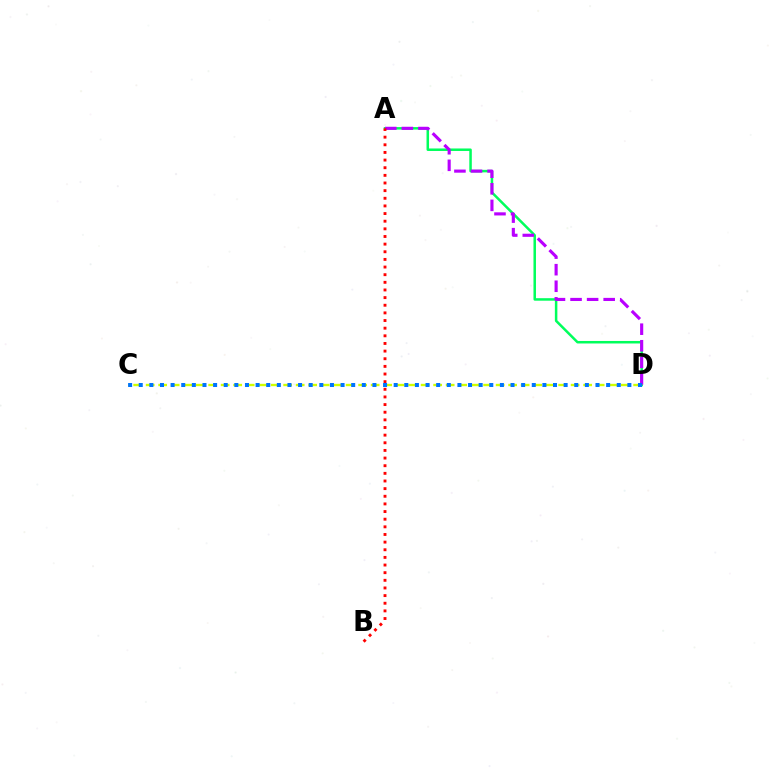{('C', 'D'): [{'color': '#d1ff00', 'line_style': 'dashed', 'thickness': 1.7}, {'color': '#0074ff', 'line_style': 'dotted', 'thickness': 2.89}], ('A', 'D'): [{'color': '#00ff5c', 'line_style': 'solid', 'thickness': 1.81}, {'color': '#b900ff', 'line_style': 'dashed', 'thickness': 2.25}], ('A', 'B'): [{'color': '#ff0000', 'line_style': 'dotted', 'thickness': 2.08}]}